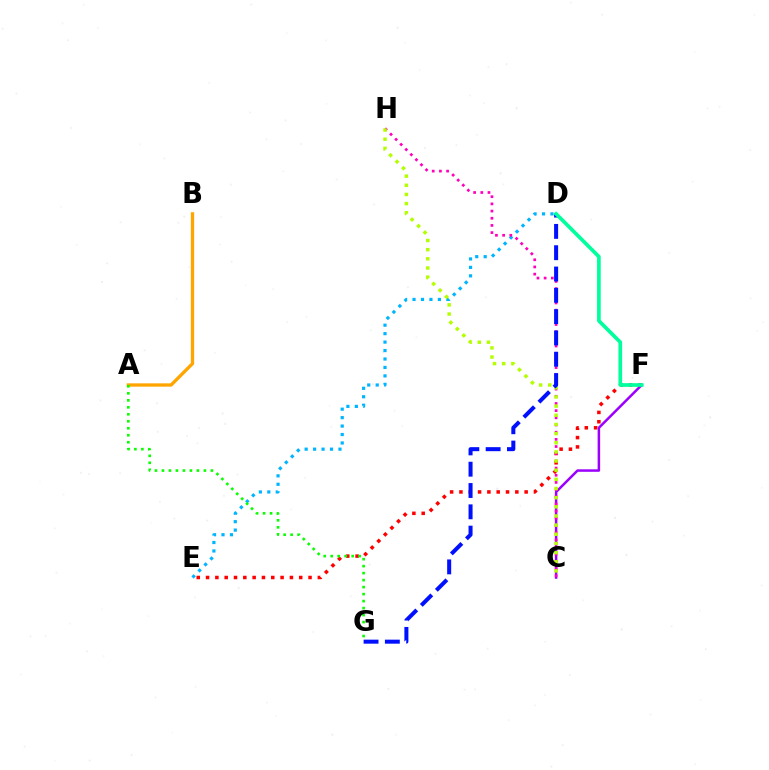{('D', 'E'): [{'color': '#00b5ff', 'line_style': 'dotted', 'thickness': 2.3}], ('A', 'B'): [{'color': '#ffa500', 'line_style': 'solid', 'thickness': 2.38}], ('E', 'F'): [{'color': '#ff0000', 'line_style': 'dotted', 'thickness': 2.53}], ('C', 'F'): [{'color': '#9b00ff', 'line_style': 'solid', 'thickness': 1.8}], ('C', 'H'): [{'color': '#ff00bd', 'line_style': 'dotted', 'thickness': 1.95}, {'color': '#b3ff00', 'line_style': 'dotted', 'thickness': 2.49}], ('D', 'G'): [{'color': '#0010ff', 'line_style': 'dashed', 'thickness': 2.89}], ('D', 'F'): [{'color': '#00ff9d', 'line_style': 'solid', 'thickness': 2.65}], ('A', 'G'): [{'color': '#08ff00', 'line_style': 'dotted', 'thickness': 1.9}]}